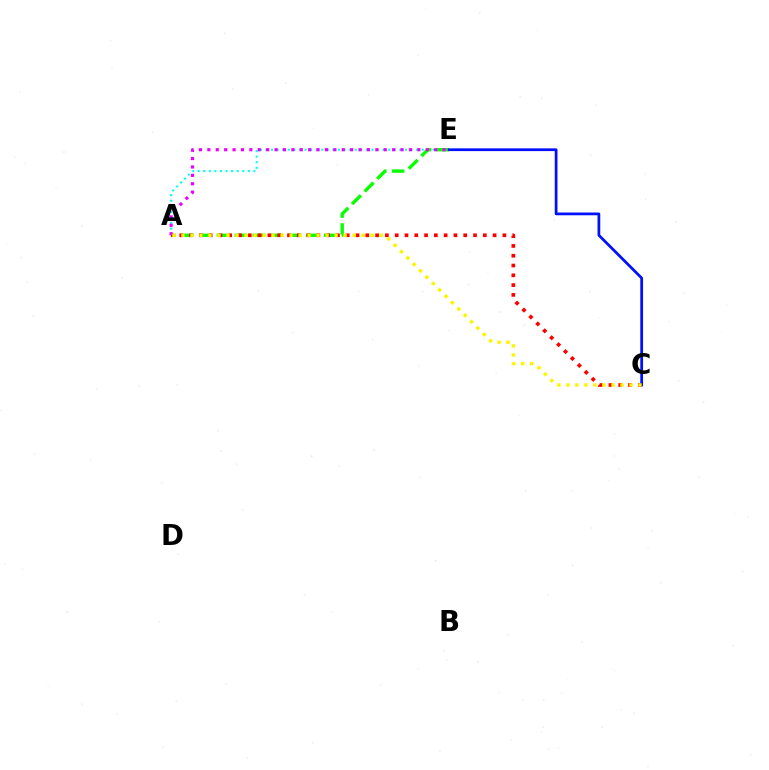{('A', 'E'): [{'color': '#00fff6', 'line_style': 'dotted', 'thickness': 1.52}, {'color': '#08ff00', 'line_style': 'dashed', 'thickness': 2.43}, {'color': '#ee00ff', 'line_style': 'dotted', 'thickness': 2.28}], ('A', 'C'): [{'color': '#ff0000', 'line_style': 'dotted', 'thickness': 2.66}, {'color': '#fcf500', 'line_style': 'dotted', 'thickness': 2.45}], ('C', 'E'): [{'color': '#0010ff', 'line_style': 'solid', 'thickness': 1.98}]}